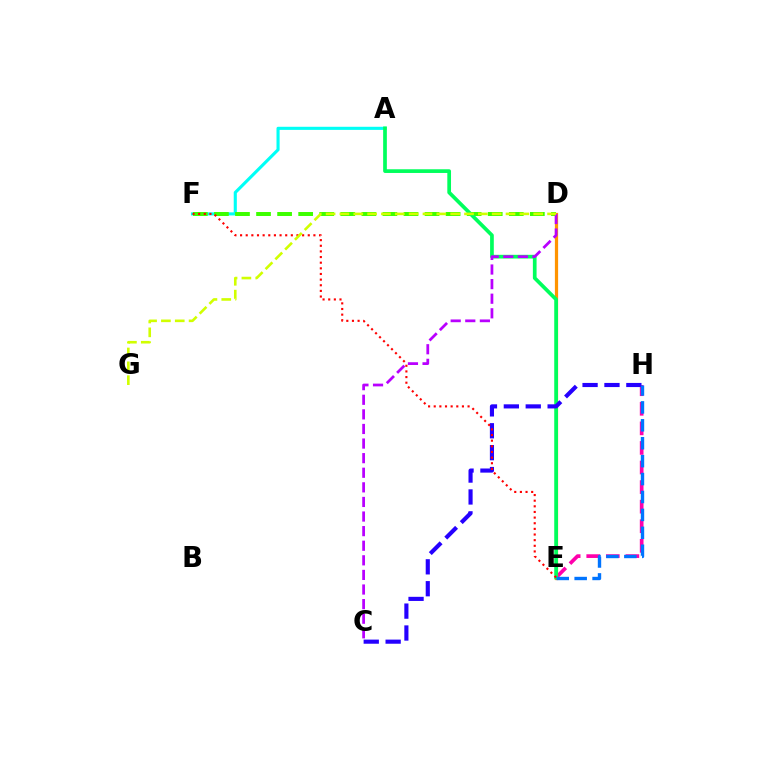{('E', 'H'): [{'color': '#ff00ac', 'line_style': 'dashed', 'thickness': 2.66}, {'color': '#0074ff', 'line_style': 'dashed', 'thickness': 2.43}], ('A', 'F'): [{'color': '#00fff6', 'line_style': 'solid', 'thickness': 2.24}], ('D', 'F'): [{'color': '#3dff00', 'line_style': 'dashed', 'thickness': 2.86}], ('D', 'E'): [{'color': '#ff9400', 'line_style': 'solid', 'thickness': 2.32}], ('A', 'E'): [{'color': '#00ff5c', 'line_style': 'solid', 'thickness': 2.67}], ('C', 'H'): [{'color': '#2500ff', 'line_style': 'dashed', 'thickness': 2.97}], ('C', 'D'): [{'color': '#b900ff', 'line_style': 'dashed', 'thickness': 1.98}], ('E', 'F'): [{'color': '#ff0000', 'line_style': 'dotted', 'thickness': 1.53}], ('D', 'G'): [{'color': '#d1ff00', 'line_style': 'dashed', 'thickness': 1.88}]}